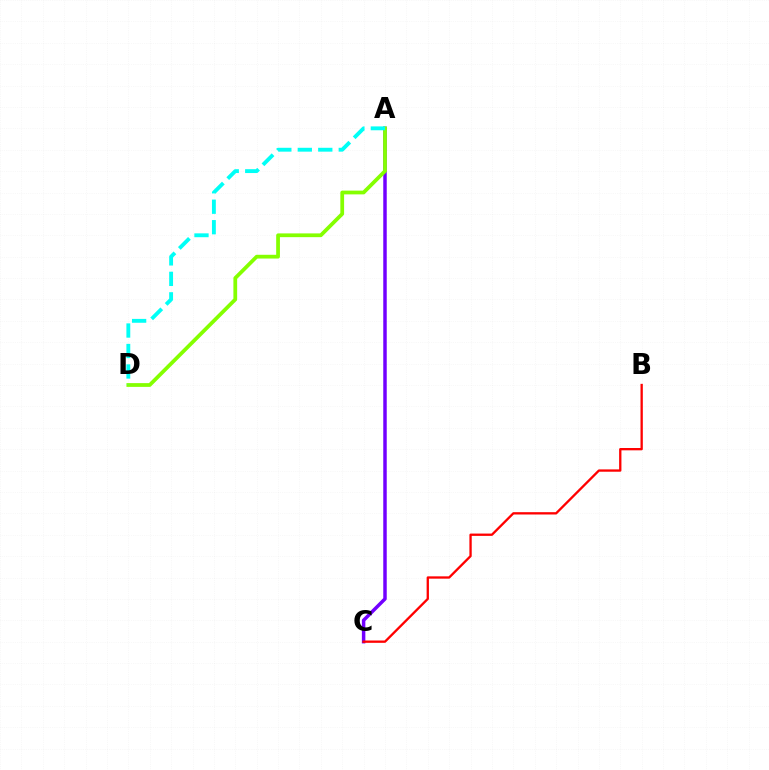{('A', 'C'): [{'color': '#7200ff', 'line_style': 'solid', 'thickness': 2.5}], ('A', 'D'): [{'color': '#84ff00', 'line_style': 'solid', 'thickness': 2.7}, {'color': '#00fff6', 'line_style': 'dashed', 'thickness': 2.78}], ('B', 'C'): [{'color': '#ff0000', 'line_style': 'solid', 'thickness': 1.67}]}